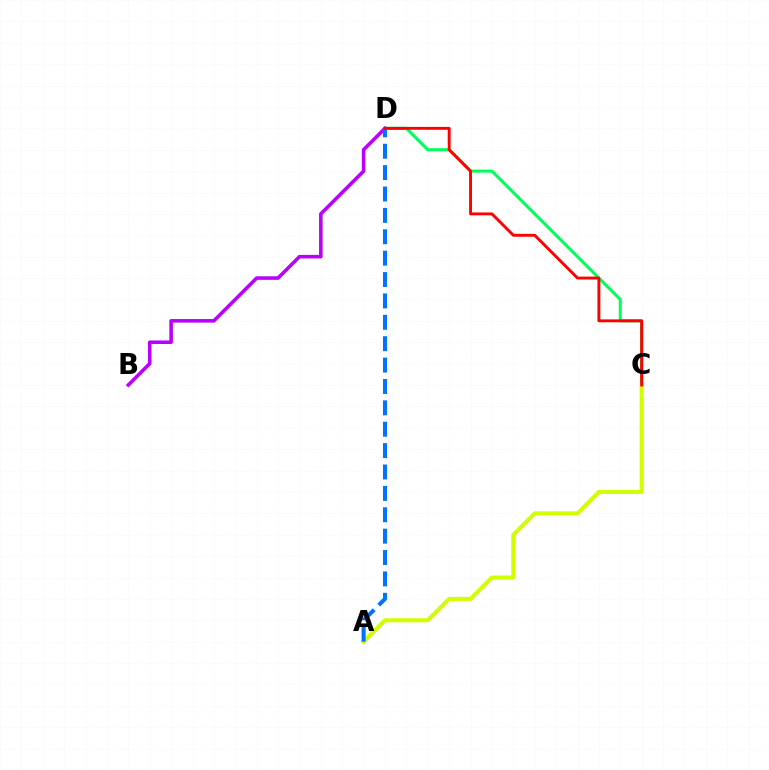{('C', 'D'): [{'color': '#00ff5c', 'line_style': 'solid', 'thickness': 2.2}, {'color': '#ff0000', 'line_style': 'solid', 'thickness': 2.09}], ('A', 'C'): [{'color': '#d1ff00', 'line_style': 'solid', 'thickness': 2.93}], ('B', 'D'): [{'color': '#b900ff', 'line_style': 'solid', 'thickness': 2.56}], ('A', 'D'): [{'color': '#0074ff', 'line_style': 'dashed', 'thickness': 2.9}]}